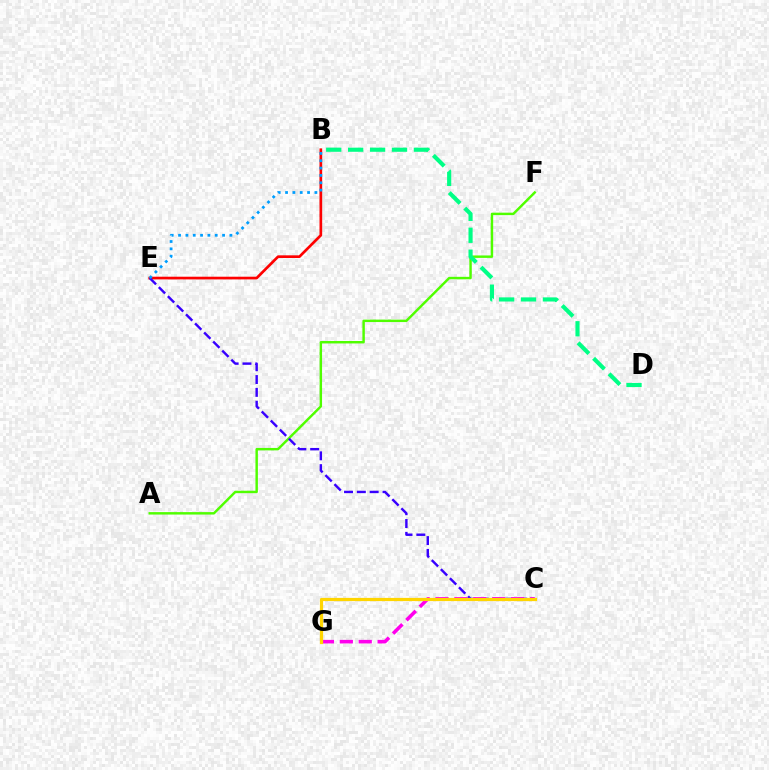{('A', 'F'): [{'color': '#4fff00', 'line_style': 'solid', 'thickness': 1.76}], ('B', 'D'): [{'color': '#00ff86', 'line_style': 'dashed', 'thickness': 2.98}], ('B', 'E'): [{'color': '#ff0000', 'line_style': 'solid', 'thickness': 1.93}, {'color': '#009eff', 'line_style': 'dotted', 'thickness': 1.99}], ('C', 'E'): [{'color': '#3700ff', 'line_style': 'dashed', 'thickness': 1.74}], ('C', 'G'): [{'color': '#ff00ed', 'line_style': 'dashed', 'thickness': 2.57}, {'color': '#ffd500', 'line_style': 'solid', 'thickness': 2.31}]}